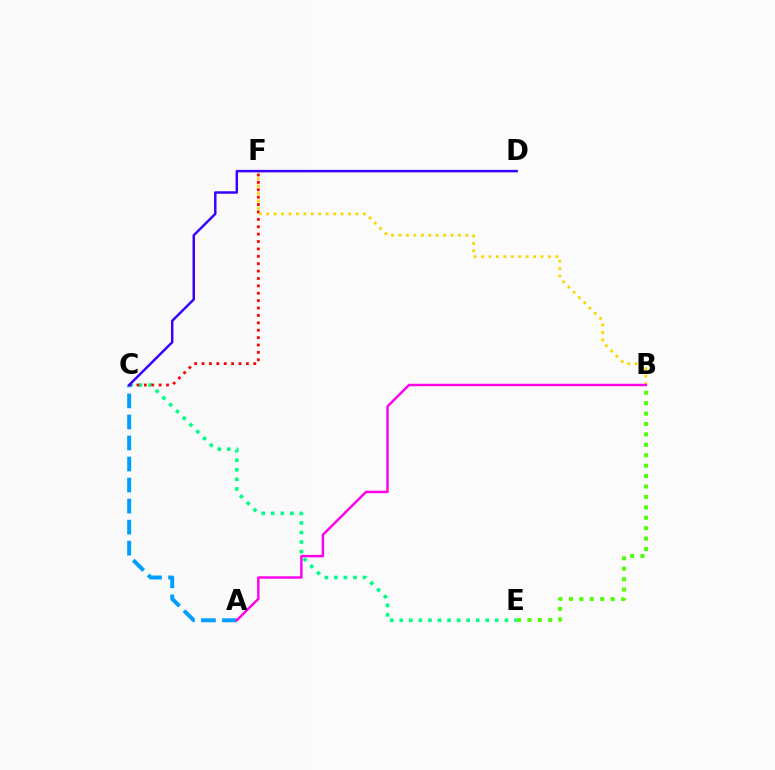{('C', 'E'): [{'color': '#00ff86', 'line_style': 'dotted', 'thickness': 2.6}], ('C', 'F'): [{'color': '#ff0000', 'line_style': 'dotted', 'thickness': 2.01}], ('B', 'F'): [{'color': '#ffd500', 'line_style': 'dotted', 'thickness': 2.02}], ('A', 'C'): [{'color': '#009eff', 'line_style': 'dashed', 'thickness': 2.86}], ('B', 'E'): [{'color': '#4fff00', 'line_style': 'dotted', 'thickness': 2.83}], ('C', 'D'): [{'color': '#3700ff', 'line_style': 'solid', 'thickness': 1.77}], ('A', 'B'): [{'color': '#ff00ed', 'line_style': 'solid', 'thickness': 1.76}]}